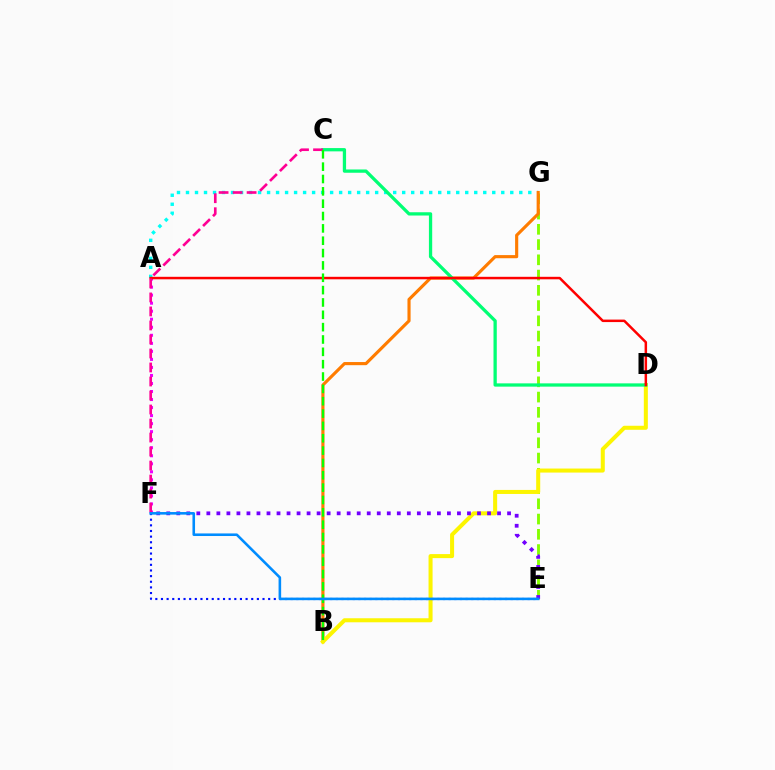{('E', 'G'): [{'color': '#84ff00', 'line_style': 'dashed', 'thickness': 2.07}], ('A', 'G'): [{'color': '#00fff6', 'line_style': 'dotted', 'thickness': 2.45}], ('B', 'G'): [{'color': '#ff7c00', 'line_style': 'solid', 'thickness': 2.26}], ('B', 'D'): [{'color': '#fcf500', 'line_style': 'solid', 'thickness': 2.9}], ('C', 'D'): [{'color': '#00ff74', 'line_style': 'solid', 'thickness': 2.36}], ('A', 'F'): [{'color': '#ee00ff', 'line_style': 'dotted', 'thickness': 2.18}], ('E', 'F'): [{'color': '#7200ff', 'line_style': 'dotted', 'thickness': 2.72}, {'color': '#0010ff', 'line_style': 'dotted', 'thickness': 1.53}, {'color': '#008cff', 'line_style': 'solid', 'thickness': 1.86}], ('A', 'D'): [{'color': '#ff0000', 'line_style': 'solid', 'thickness': 1.79}], ('C', 'F'): [{'color': '#ff0094', 'line_style': 'dashed', 'thickness': 1.9}], ('B', 'C'): [{'color': '#08ff00', 'line_style': 'dashed', 'thickness': 1.68}]}